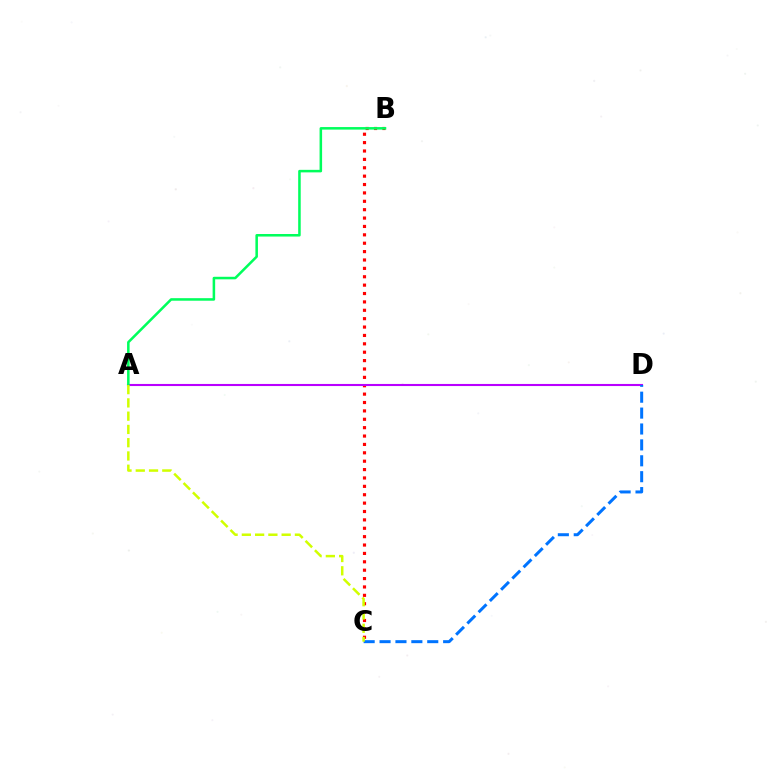{('B', 'C'): [{'color': '#ff0000', 'line_style': 'dotted', 'thickness': 2.28}], ('A', 'D'): [{'color': '#b900ff', 'line_style': 'solid', 'thickness': 1.51}], ('C', 'D'): [{'color': '#0074ff', 'line_style': 'dashed', 'thickness': 2.16}], ('A', 'B'): [{'color': '#00ff5c', 'line_style': 'solid', 'thickness': 1.83}], ('A', 'C'): [{'color': '#d1ff00', 'line_style': 'dashed', 'thickness': 1.8}]}